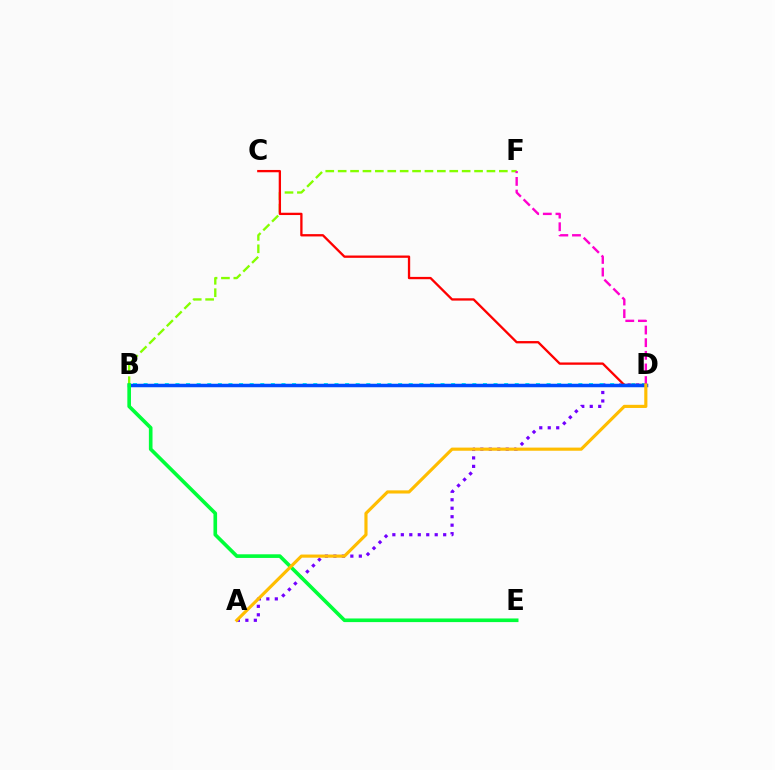{('A', 'D'): [{'color': '#7200ff', 'line_style': 'dotted', 'thickness': 2.3}, {'color': '#ffbd00', 'line_style': 'solid', 'thickness': 2.27}], ('B', 'D'): [{'color': '#00fff6', 'line_style': 'dotted', 'thickness': 2.88}, {'color': '#004bff', 'line_style': 'solid', 'thickness': 2.52}], ('B', 'F'): [{'color': '#84ff00', 'line_style': 'dashed', 'thickness': 1.68}], ('D', 'F'): [{'color': '#ff00cf', 'line_style': 'dashed', 'thickness': 1.72}], ('C', 'D'): [{'color': '#ff0000', 'line_style': 'solid', 'thickness': 1.66}], ('B', 'E'): [{'color': '#00ff39', 'line_style': 'solid', 'thickness': 2.62}]}